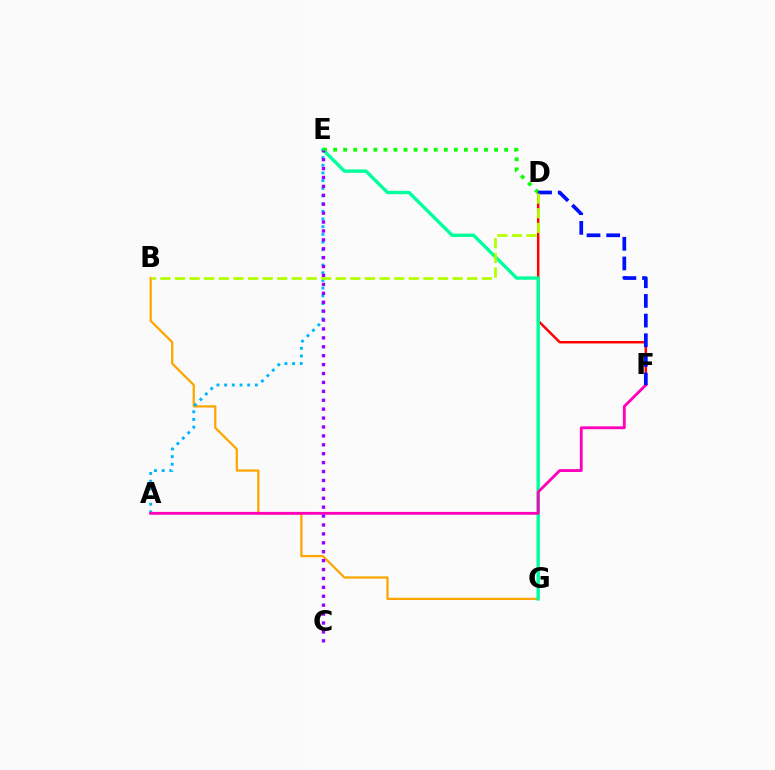{('D', 'F'): [{'color': '#ff0000', 'line_style': 'solid', 'thickness': 1.77}, {'color': '#0010ff', 'line_style': 'dashed', 'thickness': 2.67}], ('B', 'G'): [{'color': '#ffa500', 'line_style': 'solid', 'thickness': 1.63}], ('A', 'E'): [{'color': '#00b5ff', 'line_style': 'dotted', 'thickness': 2.09}], ('E', 'G'): [{'color': '#00ff9d', 'line_style': 'solid', 'thickness': 2.44}], ('D', 'E'): [{'color': '#08ff00', 'line_style': 'dotted', 'thickness': 2.73}], ('A', 'F'): [{'color': '#ff00bd', 'line_style': 'solid', 'thickness': 2.05}], ('C', 'E'): [{'color': '#9b00ff', 'line_style': 'dotted', 'thickness': 2.42}], ('B', 'D'): [{'color': '#b3ff00', 'line_style': 'dashed', 'thickness': 1.99}]}